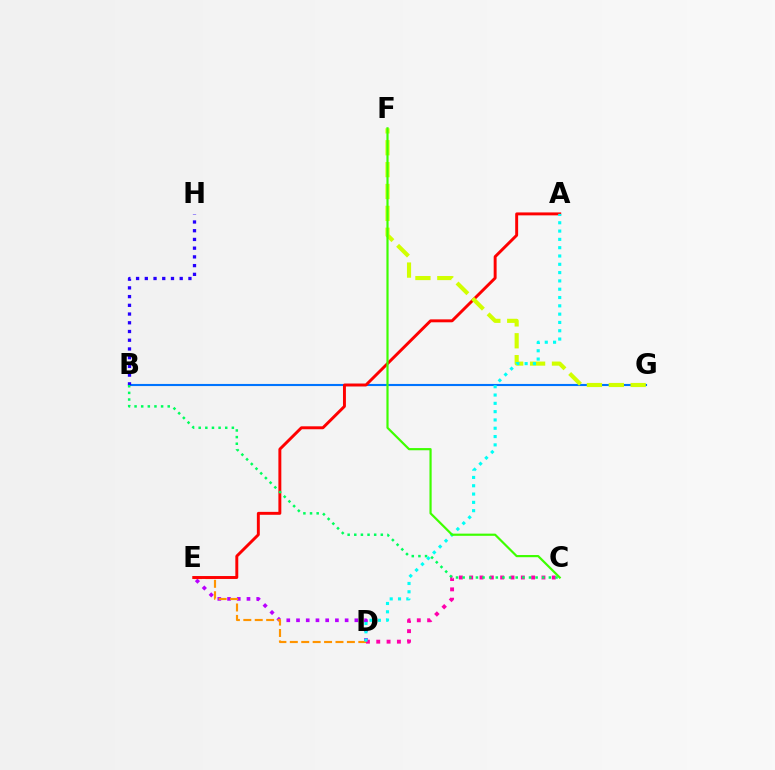{('B', 'G'): [{'color': '#0074ff', 'line_style': 'solid', 'thickness': 1.52}], ('B', 'H'): [{'color': '#2500ff', 'line_style': 'dotted', 'thickness': 2.37}], ('D', 'E'): [{'color': '#b900ff', 'line_style': 'dotted', 'thickness': 2.64}, {'color': '#ff9400', 'line_style': 'dashed', 'thickness': 1.55}], ('C', 'D'): [{'color': '#ff00ac', 'line_style': 'dotted', 'thickness': 2.81}], ('A', 'E'): [{'color': '#ff0000', 'line_style': 'solid', 'thickness': 2.11}], ('F', 'G'): [{'color': '#d1ff00', 'line_style': 'dashed', 'thickness': 2.97}], ('B', 'C'): [{'color': '#00ff5c', 'line_style': 'dotted', 'thickness': 1.8}], ('A', 'D'): [{'color': '#00fff6', 'line_style': 'dotted', 'thickness': 2.26}], ('C', 'F'): [{'color': '#3dff00', 'line_style': 'solid', 'thickness': 1.57}]}